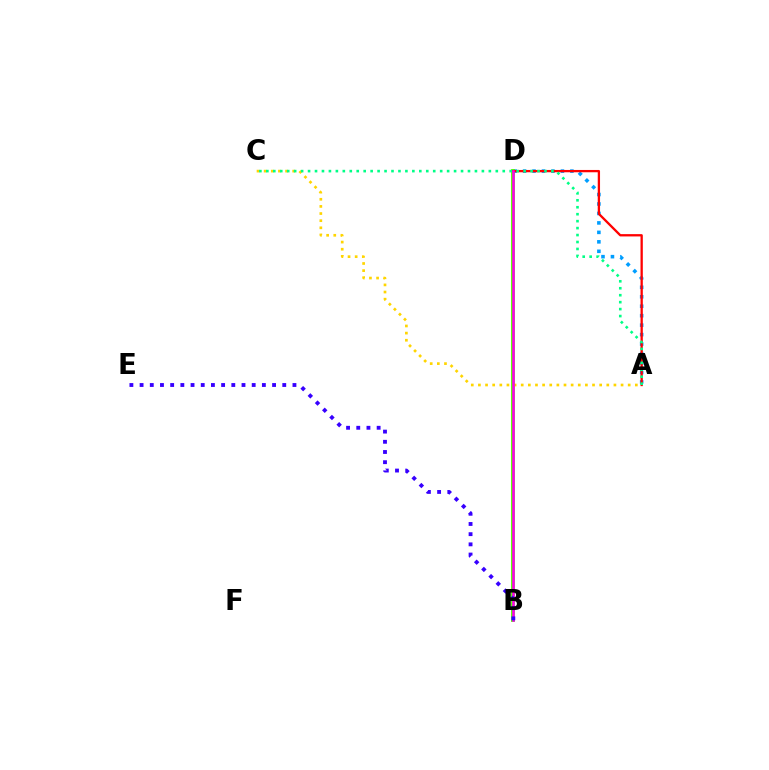{('A', 'D'): [{'color': '#009eff', 'line_style': 'dotted', 'thickness': 2.57}, {'color': '#ff0000', 'line_style': 'solid', 'thickness': 1.66}], ('A', 'C'): [{'color': '#ffd500', 'line_style': 'dotted', 'thickness': 1.94}, {'color': '#00ff86', 'line_style': 'dotted', 'thickness': 1.89}], ('B', 'D'): [{'color': '#4fff00', 'line_style': 'solid', 'thickness': 2.75}, {'color': '#ff00ed', 'line_style': 'solid', 'thickness': 1.84}], ('B', 'E'): [{'color': '#3700ff', 'line_style': 'dotted', 'thickness': 2.77}]}